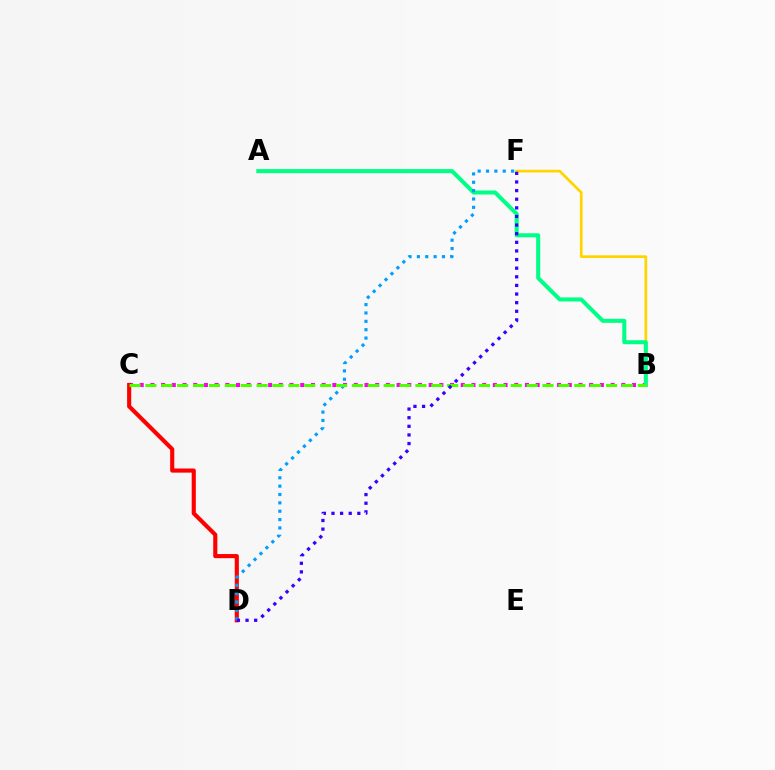{('B', 'F'): [{'color': '#ffd500', 'line_style': 'solid', 'thickness': 1.96}], ('B', 'C'): [{'color': '#ff00ed', 'line_style': 'dotted', 'thickness': 2.91}, {'color': '#4fff00', 'line_style': 'dashed', 'thickness': 2.16}], ('A', 'B'): [{'color': '#00ff86', 'line_style': 'solid', 'thickness': 2.92}], ('C', 'D'): [{'color': '#ff0000', 'line_style': 'solid', 'thickness': 2.97}], ('D', 'F'): [{'color': '#009eff', 'line_style': 'dotted', 'thickness': 2.27}, {'color': '#3700ff', 'line_style': 'dotted', 'thickness': 2.34}]}